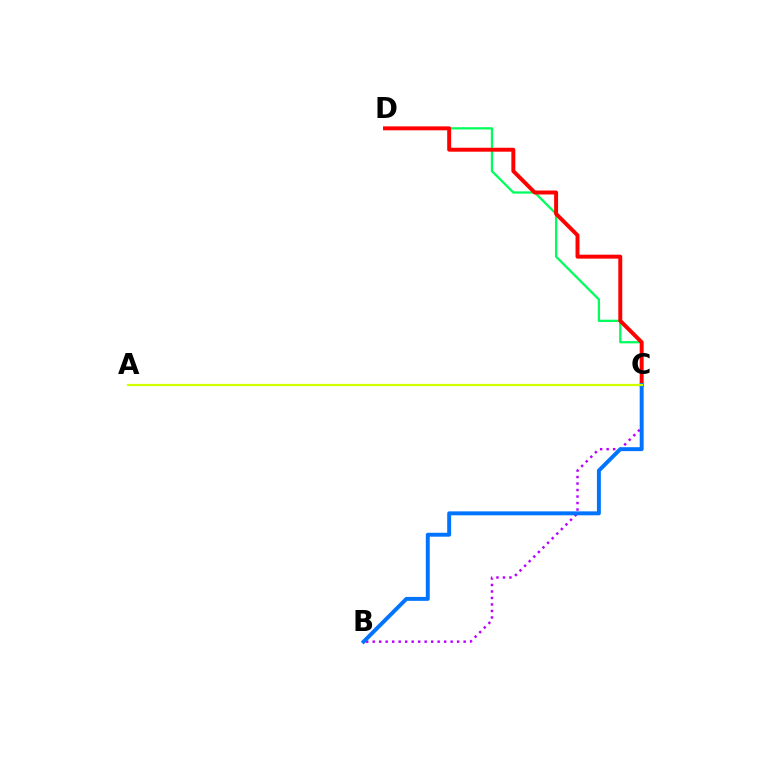{('C', 'D'): [{'color': '#00ff5c', 'line_style': 'solid', 'thickness': 1.64}, {'color': '#ff0000', 'line_style': 'solid', 'thickness': 2.84}], ('B', 'C'): [{'color': '#b900ff', 'line_style': 'dotted', 'thickness': 1.76}, {'color': '#0074ff', 'line_style': 'solid', 'thickness': 2.83}], ('A', 'C'): [{'color': '#d1ff00', 'line_style': 'solid', 'thickness': 1.62}]}